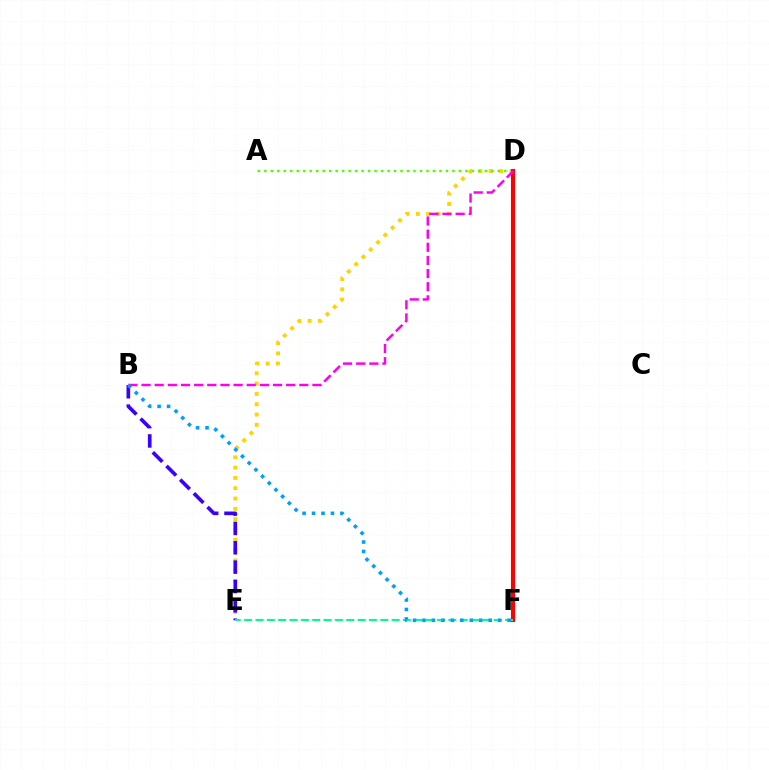{('D', 'E'): [{'color': '#ffd500', 'line_style': 'dotted', 'thickness': 2.8}], ('A', 'D'): [{'color': '#4fff00', 'line_style': 'dotted', 'thickness': 1.76}], ('B', 'E'): [{'color': '#3700ff', 'line_style': 'dashed', 'thickness': 2.63}], ('D', 'F'): [{'color': '#ff0000', 'line_style': 'solid', 'thickness': 2.96}], ('B', 'D'): [{'color': '#ff00ed', 'line_style': 'dashed', 'thickness': 1.79}], ('E', 'F'): [{'color': '#00ff86', 'line_style': 'dashed', 'thickness': 1.54}], ('B', 'F'): [{'color': '#009eff', 'line_style': 'dotted', 'thickness': 2.57}]}